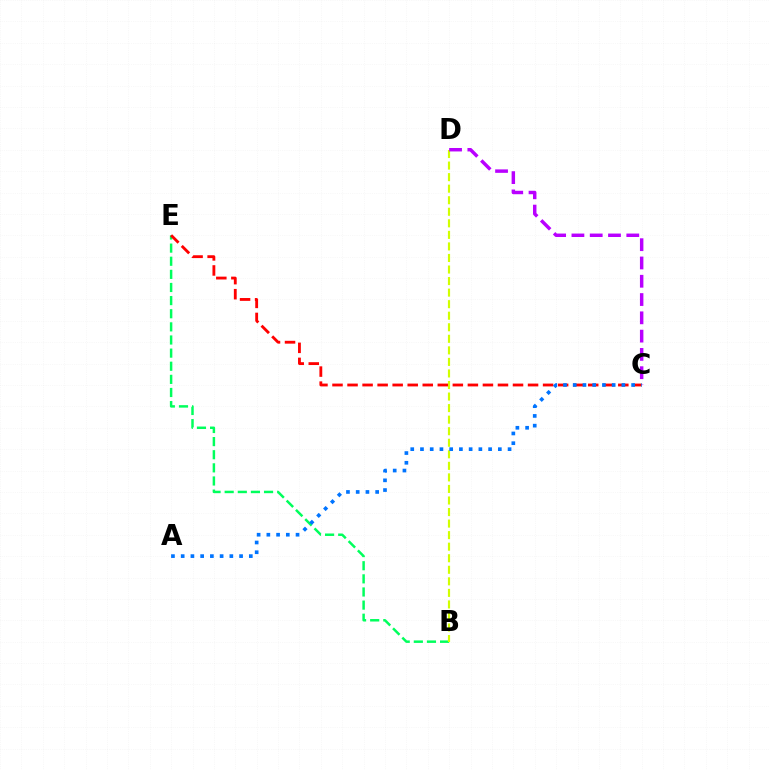{('B', 'E'): [{'color': '#00ff5c', 'line_style': 'dashed', 'thickness': 1.78}], ('B', 'D'): [{'color': '#d1ff00', 'line_style': 'dashed', 'thickness': 1.57}], ('C', 'D'): [{'color': '#b900ff', 'line_style': 'dashed', 'thickness': 2.48}], ('C', 'E'): [{'color': '#ff0000', 'line_style': 'dashed', 'thickness': 2.04}], ('A', 'C'): [{'color': '#0074ff', 'line_style': 'dotted', 'thickness': 2.64}]}